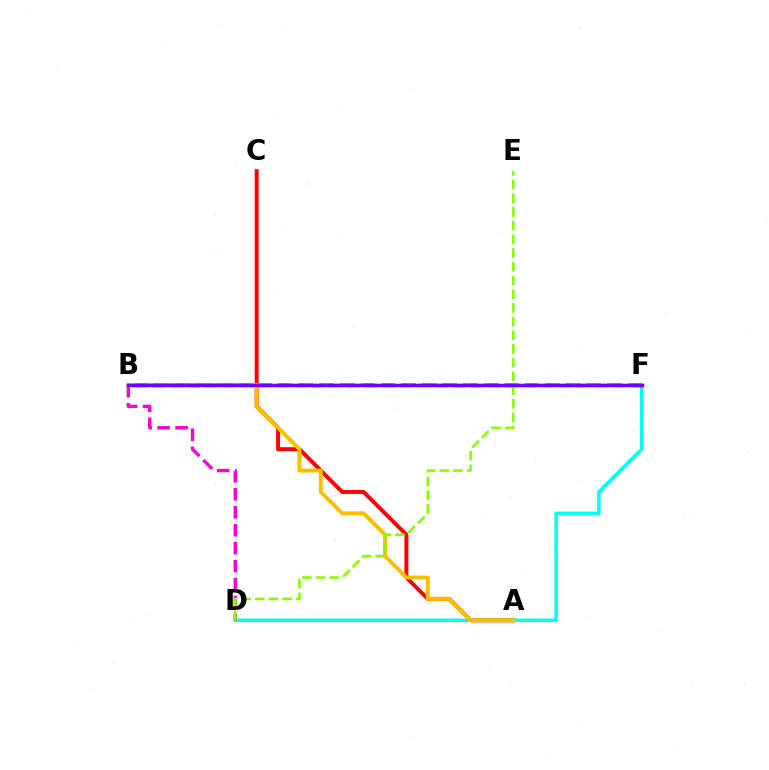{('A', 'C'): [{'color': '#ff0000', 'line_style': 'solid', 'thickness': 2.83}], ('D', 'F'): [{'color': '#00fff6', 'line_style': 'solid', 'thickness': 2.53}], ('A', 'B'): [{'color': '#ffbd00', 'line_style': 'solid', 'thickness': 2.83}], ('B', 'D'): [{'color': '#ff00cf', 'line_style': 'dashed', 'thickness': 2.44}], ('B', 'F'): [{'color': '#00ff39', 'line_style': 'dashed', 'thickness': 2.79}, {'color': '#004bff', 'line_style': 'dashed', 'thickness': 2.4}, {'color': '#7200ff', 'line_style': 'solid', 'thickness': 2.5}], ('D', 'E'): [{'color': '#84ff00', 'line_style': 'dashed', 'thickness': 1.86}]}